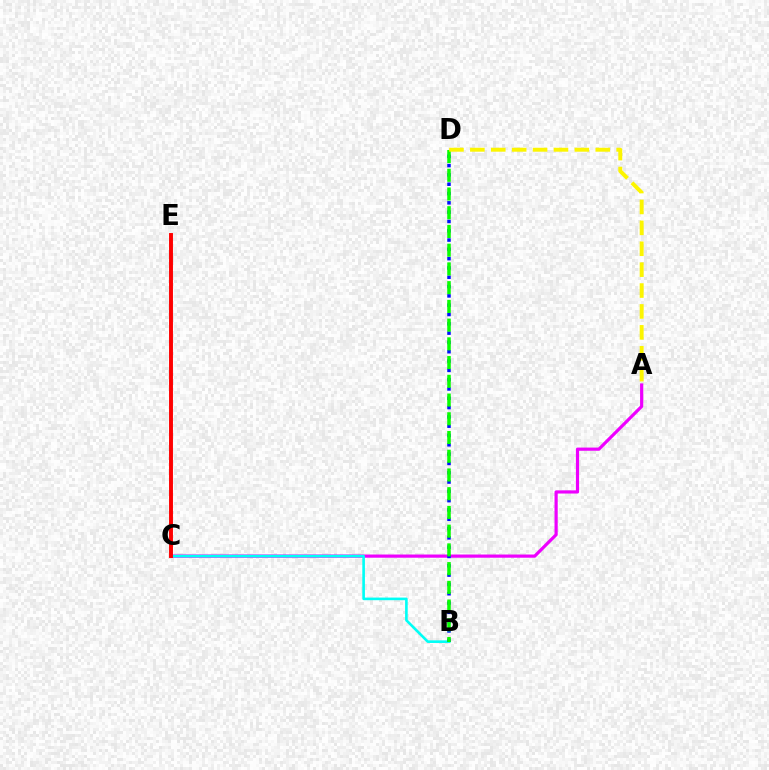{('A', 'C'): [{'color': '#ee00ff', 'line_style': 'solid', 'thickness': 2.3}], ('B', 'C'): [{'color': '#00fff6', 'line_style': 'solid', 'thickness': 1.88}], ('B', 'D'): [{'color': '#0010ff', 'line_style': 'dotted', 'thickness': 2.53}, {'color': '#08ff00', 'line_style': 'dashed', 'thickness': 2.54}], ('C', 'E'): [{'color': '#ff0000', 'line_style': 'solid', 'thickness': 2.82}], ('A', 'D'): [{'color': '#fcf500', 'line_style': 'dashed', 'thickness': 2.84}]}